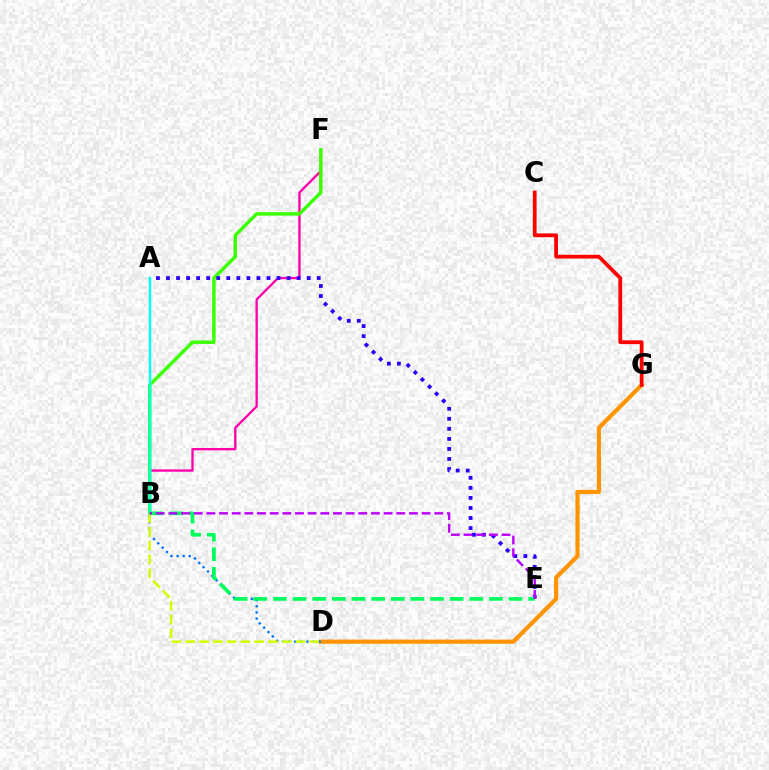{('B', 'F'): [{'color': '#ff00ac', 'line_style': 'solid', 'thickness': 1.69}, {'color': '#3dff00', 'line_style': 'solid', 'thickness': 2.51}], ('D', 'G'): [{'color': '#ff9400', 'line_style': 'solid', 'thickness': 2.99}], ('C', 'G'): [{'color': '#ff0000', 'line_style': 'solid', 'thickness': 2.72}], ('B', 'D'): [{'color': '#0074ff', 'line_style': 'dotted', 'thickness': 1.67}, {'color': '#d1ff00', 'line_style': 'dashed', 'thickness': 1.87}], ('A', 'B'): [{'color': '#00fff6', 'line_style': 'solid', 'thickness': 1.74}], ('A', 'E'): [{'color': '#2500ff', 'line_style': 'dotted', 'thickness': 2.73}], ('B', 'E'): [{'color': '#00ff5c', 'line_style': 'dashed', 'thickness': 2.67}, {'color': '#b900ff', 'line_style': 'dashed', 'thickness': 1.72}]}